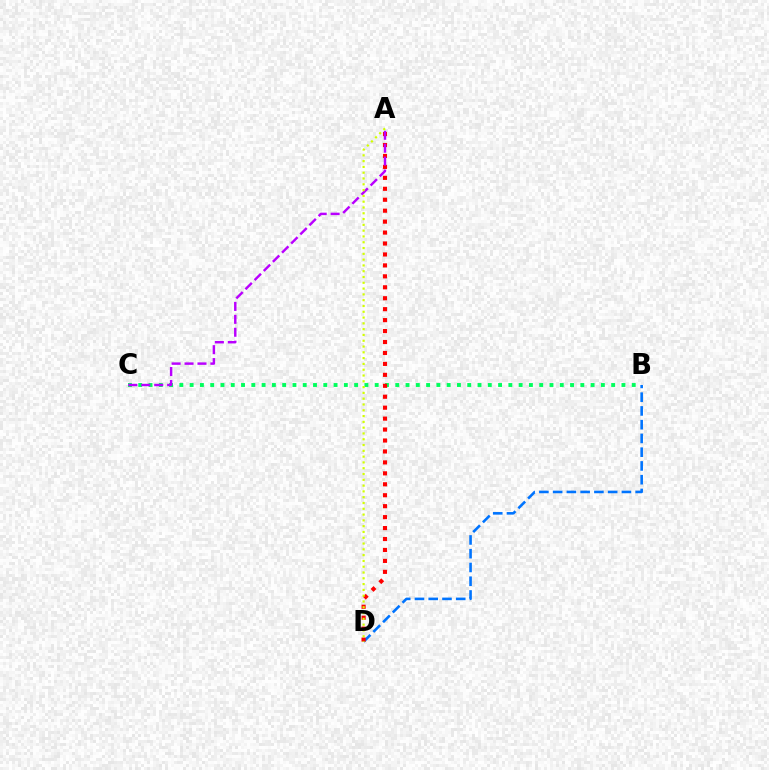{('B', 'D'): [{'color': '#0074ff', 'line_style': 'dashed', 'thickness': 1.87}], ('B', 'C'): [{'color': '#00ff5c', 'line_style': 'dotted', 'thickness': 2.79}], ('A', 'D'): [{'color': '#ff0000', 'line_style': 'dotted', 'thickness': 2.97}, {'color': '#d1ff00', 'line_style': 'dotted', 'thickness': 1.57}], ('A', 'C'): [{'color': '#b900ff', 'line_style': 'dashed', 'thickness': 1.76}]}